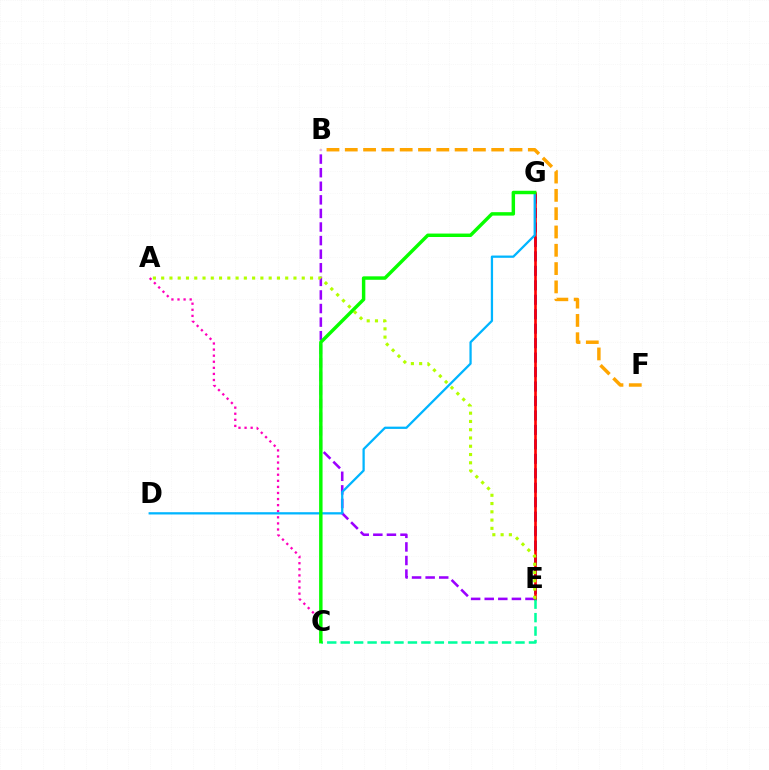{('B', 'E'): [{'color': '#9b00ff', 'line_style': 'dashed', 'thickness': 1.85}], ('E', 'G'): [{'color': '#0010ff', 'line_style': 'dashed', 'thickness': 1.96}, {'color': '#ff0000', 'line_style': 'solid', 'thickness': 1.89}], ('A', 'C'): [{'color': '#ff00bd', 'line_style': 'dotted', 'thickness': 1.65}], ('C', 'E'): [{'color': '#00ff9d', 'line_style': 'dashed', 'thickness': 1.83}], ('D', 'G'): [{'color': '#00b5ff', 'line_style': 'solid', 'thickness': 1.64}], ('C', 'G'): [{'color': '#08ff00', 'line_style': 'solid', 'thickness': 2.48}], ('B', 'F'): [{'color': '#ffa500', 'line_style': 'dashed', 'thickness': 2.49}], ('A', 'E'): [{'color': '#b3ff00', 'line_style': 'dotted', 'thickness': 2.25}]}